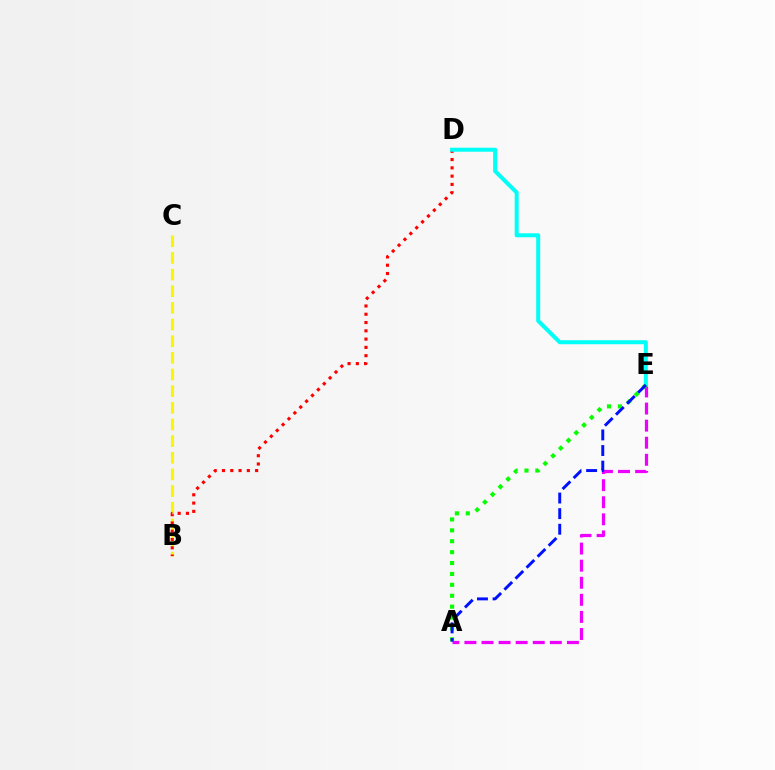{('A', 'E'): [{'color': '#ee00ff', 'line_style': 'dashed', 'thickness': 2.32}, {'color': '#08ff00', 'line_style': 'dotted', 'thickness': 2.96}, {'color': '#0010ff', 'line_style': 'dashed', 'thickness': 2.12}], ('B', 'C'): [{'color': '#fcf500', 'line_style': 'dashed', 'thickness': 2.26}], ('B', 'D'): [{'color': '#ff0000', 'line_style': 'dotted', 'thickness': 2.25}], ('D', 'E'): [{'color': '#00fff6', 'line_style': 'solid', 'thickness': 2.89}]}